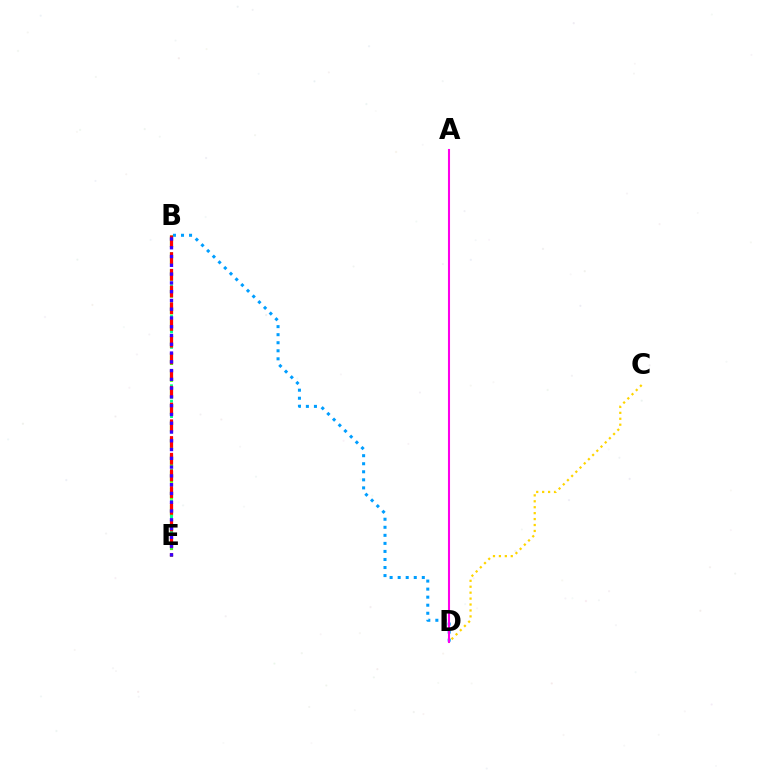{('B', 'E'): [{'color': '#4fff00', 'line_style': 'dashed', 'thickness': 2.29}, {'color': '#00ff86', 'line_style': 'dotted', 'thickness': 2.09}, {'color': '#ff0000', 'line_style': 'dashed', 'thickness': 2.27}, {'color': '#3700ff', 'line_style': 'dotted', 'thickness': 2.38}], ('B', 'D'): [{'color': '#009eff', 'line_style': 'dotted', 'thickness': 2.19}], ('A', 'D'): [{'color': '#ff00ed', 'line_style': 'solid', 'thickness': 1.5}], ('C', 'D'): [{'color': '#ffd500', 'line_style': 'dotted', 'thickness': 1.61}]}